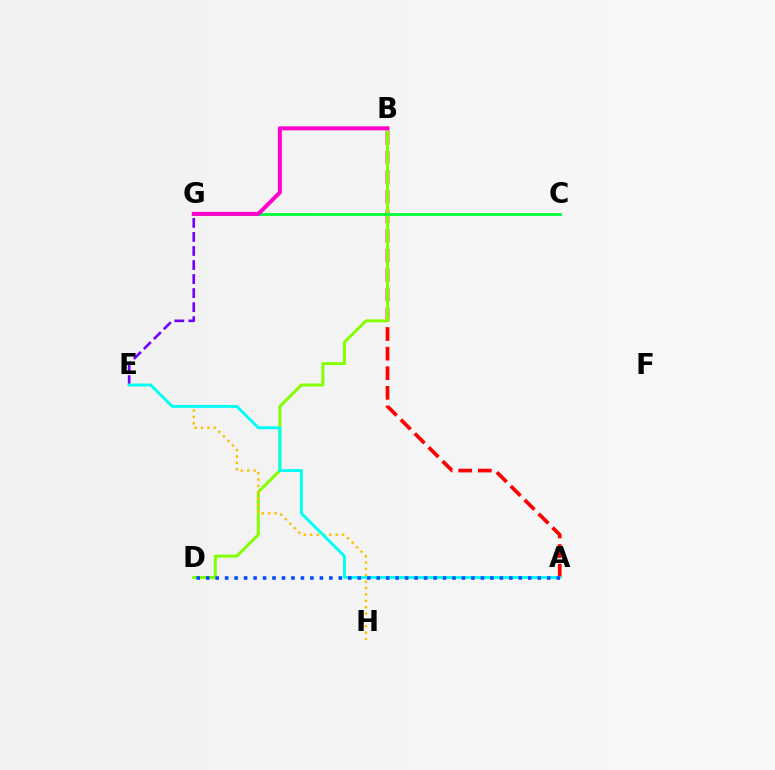{('E', 'G'): [{'color': '#7200ff', 'line_style': 'dashed', 'thickness': 1.91}], ('A', 'B'): [{'color': '#ff0000', 'line_style': 'dashed', 'thickness': 2.66}], ('B', 'D'): [{'color': '#84ff00', 'line_style': 'solid', 'thickness': 2.15}], ('C', 'G'): [{'color': '#00ff39', 'line_style': 'solid', 'thickness': 2.0}], ('E', 'H'): [{'color': '#ffbd00', 'line_style': 'dotted', 'thickness': 1.73}], ('A', 'E'): [{'color': '#00fff6', 'line_style': 'solid', 'thickness': 2.09}], ('A', 'D'): [{'color': '#004bff', 'line_style': 'dotted', 'thickness': 2.57}], ('B', 'G'): [{'color': '#ff00cf', 'line_style': 'solid', 'thickness': 2.89}]}